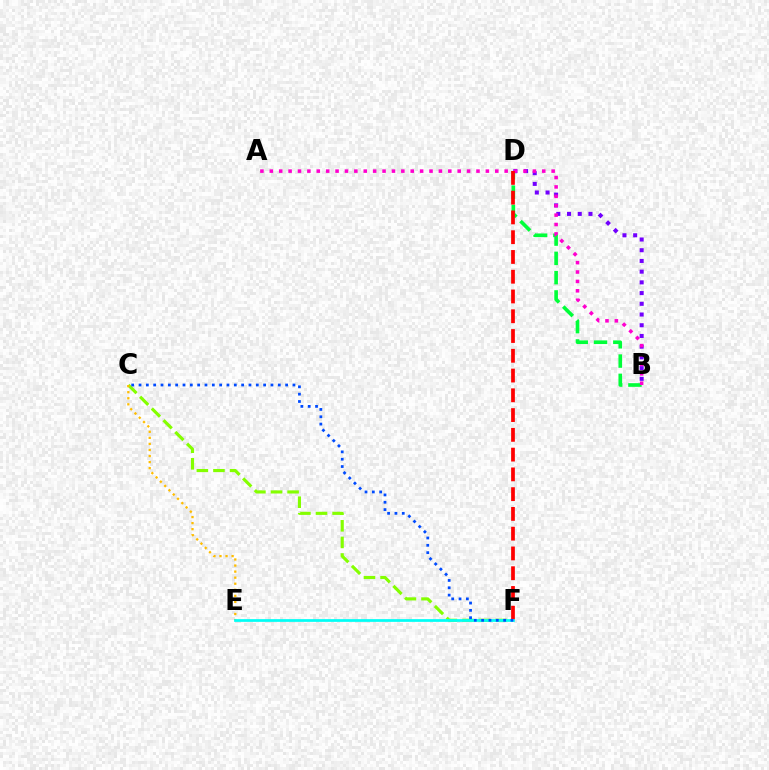{('B', 'D'): [{'color': '#00ff39', 'line_style': 'dashed', 'thickness': 2.62}, {'color': '#7200ff', 'line_style': 'dotted', 'thickness': 2.91}], ('C', 'F'): [{'color': '#84ff00', 'line_style': 'dashed', 'thickness': 2.26}, {'color': '#004bff', 'line_style': 'dotted', 'thickness': 1.99}], ('A', 'B'): [{'color': '#ff00cf', 'line_style': 'dotted', 'thickness': 2.55}], ('D', 'F'): [{'color': '#ff0000', 'line_style': 'dashed', 'thickness': 2.69}], ('C', 'E'): [{'color': '#ffbd00', 'line_style': 'dotted', 'thickness': 1.65}], ('E', 'F'): [{'color': '#00fff6', 'line_style': 'solid', 'thickness': 1.96}]}